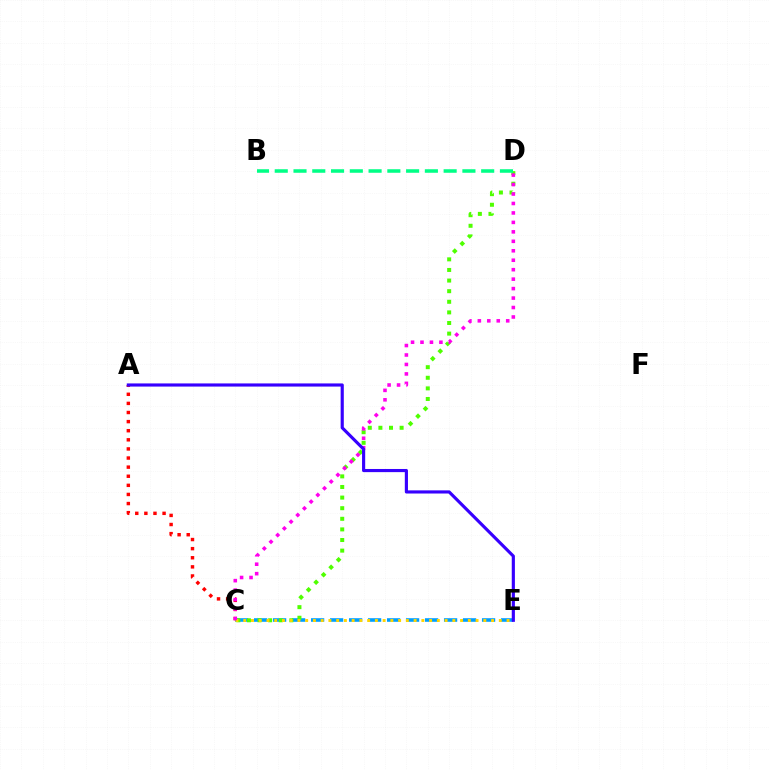{('C', 'E'): [{'color': '#009eff', 'line_style': 'dashed', 'thickness': 2.58}, {'color': '#ffd500', 'line_style': 'dotted', 'thickness': 2.1}], ('C', 'D'): [{'color': '#4fff00', 'line_style': 'dotted', 'thickness': 2.88}, {'color': '#ff00ed', 'line_style': 'dotted', 'thickness': 2.57}], ('A', 'C'): [{'color': '#ff0000', 'line_style': 'dotted', 'thickness': 2.47}], ('A', 'E'): [{'color': '#3700ff', 'line_style': 'solid', 'thickness': 2.27}], ('B', 'D'): [{'color': '#00ff86', 'line_style': 'dashed', 'thickness': 2.55}]}